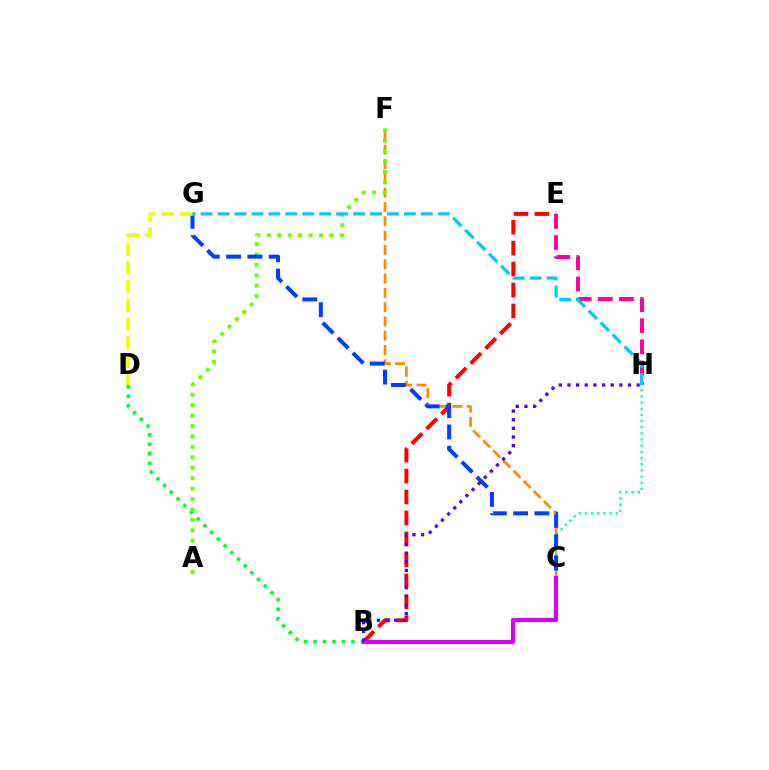{('C', 'F'): [{'color': '#ff8800', 'line_style': 'dashed', 'thickness': 1.94}], ('E', 'H'): [{'color': '#ff00a0', 'line_style': 'dashed', 'thickness': 2.87}], ('A', 'F'): [{'color': '#66ff00', 'line_style': 'dotted', 'thickness': 2.83}], ('B', 'D'): [{'color': '#00ff27', 'line_style': 'dotted', 'thickness': 2.58}], ('B', 'E'): [{'color': '#ff0000', 'line_style': 'dashed', 'thickness': 2.85}], ('C', 'H'): [{'color': '#00ffaf', 'line_style': 'dotted', 'thickness': 1.68}], ('C', 'G'): [{'color': '#003fff', 'line_style': 'dashed', 'thickness': 2.89}], ('B', 'C'): [{'color': '#d600ff', 'line_style': 'solid', 'thickness': 2.98}], ('D', 'G'): [{'color': '#eeff00', 'line_style': 'dashed', 'thickness': 2.54}], ('G', 'H'): [{'color': '#00c7ff', 'line_style': 'dashed', 'thickness': 2.3}], ('B', 'H'): [{'color': '#4f00ff', 'line_style': 'dotted', 'thickness': 2.35}]}